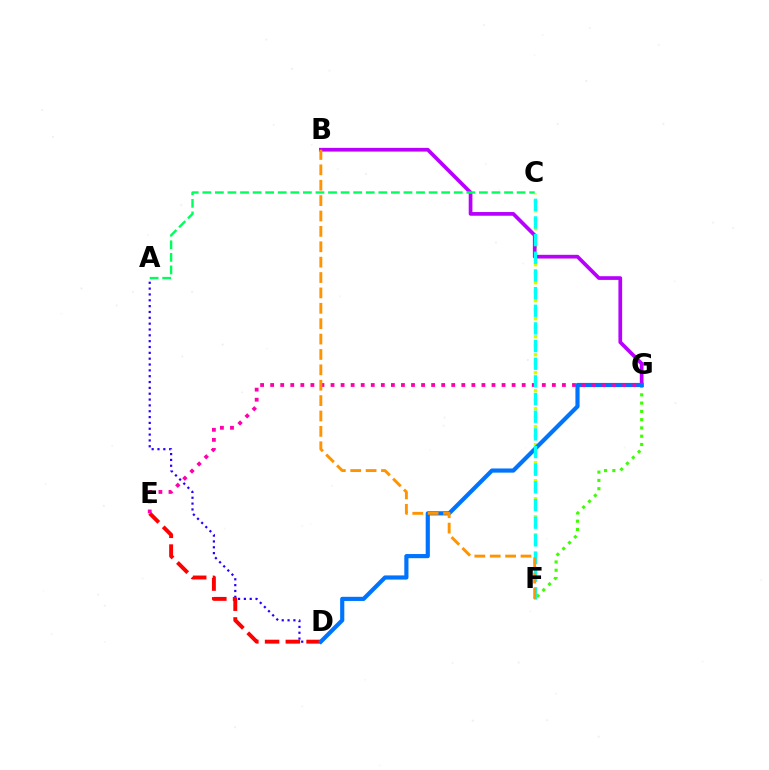{('C', 'F'): [{'color': '#d1ff00', 'line_style': 'dotted', 'thickness': 2.45}, {'color': '#00fff6', 'line_style': 'dashed', 'thickness': 2.4}], ('B', 'G'): [{'color': '#b900ff', 'line_style': 'solid', 'thickness': 2.67}], ('A', 'C'): [{'color': '#00ff5c', 'line_style': 'dashed', 'thickness': 1.71}], ('A', 'D'): [{'color': '#2500ff', 'line_style': 'dotted', 'thickness': 1.59}], ('F', 'G'): [{'color': '#3dff00', 'line_style': 'dotted', 'thickness': 2.25}], ('D', 'E'): [{'color': '#ff0000', 'line_style': 'dashed', 'thickness': 2.82}], ('D', 'G'): [{'color': '#0074ff', 'line_style': 'solid', 'thickness': 3.0}], ('E', 'G'): [{'color': '#ff00ac', 'line_style': 'dotted', 'thickness': 2.73}], ('B', 'F'): [{'color': '#ff9400', 'line_style': 'dashed', 'thickness': 2.09}]}